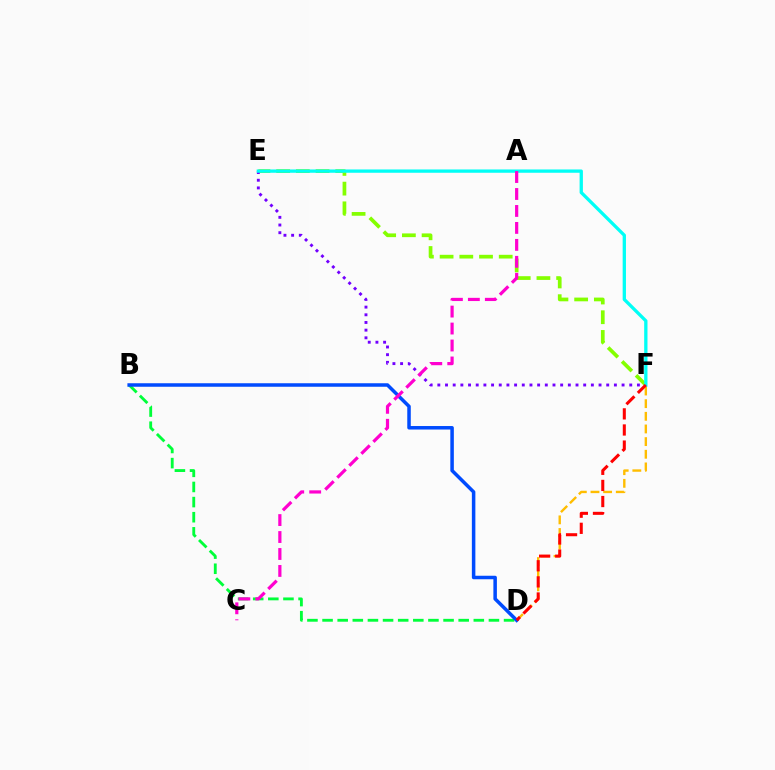{('E', 'F'): [{'color': '#84ff00', 'line_style': 'dashed', 'thickness': 2.68}, {'color': '#7200ff', 'line_style': 'dotted', 'thickness': 2.09}, {'color': '#00fff6', 'line_style': 'solid', 'thickness': 2.38}], ('B', 'D'): [{'color': '#00ff39', 'line_style': 'dashed', 'thickness': 2.05}, {'color': '#004bff', 'line_style': 'solid', 'thickness': 2.53}], ('D', 'F'): [{'color': '#ffbd00', 'line_style': 'dashed', 'thickness': 1.72}, {'color': '#ff0000', 'line_style': 'dashed', 'thickness': 2.19}], ('A', 'C'): [{'color': '#ff00cf', 'line_style': 'dashed', 'thickness': 2.3}]}